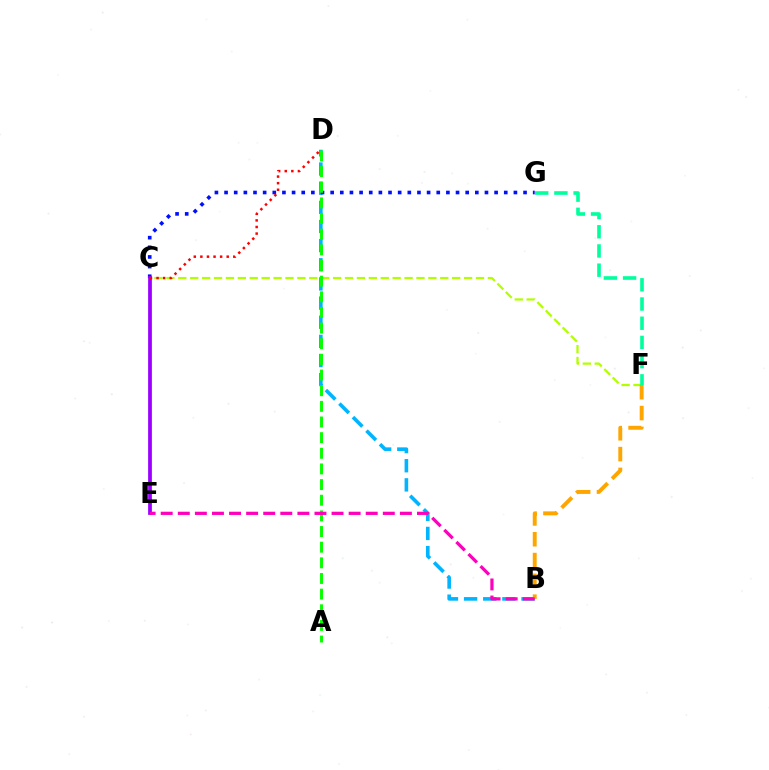{('C', 'F'): [{'color': '#b3ff00', 'line_style': 'dashed', 'thickness': 1.62}], ('B', 'D'): [{'color': '#00b5ff', 'line_style': 'dashed', 'thickness': 2.6}], ('C', 'G'): [{'color': '#0010ff', 'line_style': 'dotted', 'thickness': 2.62}], ('C', 'E'): [{'color': '#9b00ff', 'line_style': 'solid', 'thickness': 2.69}], ('C', 'D'): [{'color': '#ff0000', 'line_style': 'dotted', 'thickness': 1.79}], ('F', 'G'): [{'color': '#00ff9d', 'line_style': 'dashed', 'thickness': 2.61}], ('A', 'D'): [{'color': '#08ff00', 'line_style': 'dashed', 'thickness': 2.13}], ('B', 'F'): [{'color': '#ffa500', 'line_style': 'dashed', 'thickness': 2.83}], ('B', 'E'): [{'color': '#ff00bd', 'line_style': 'dashed', 'thickness': 2.32}]}